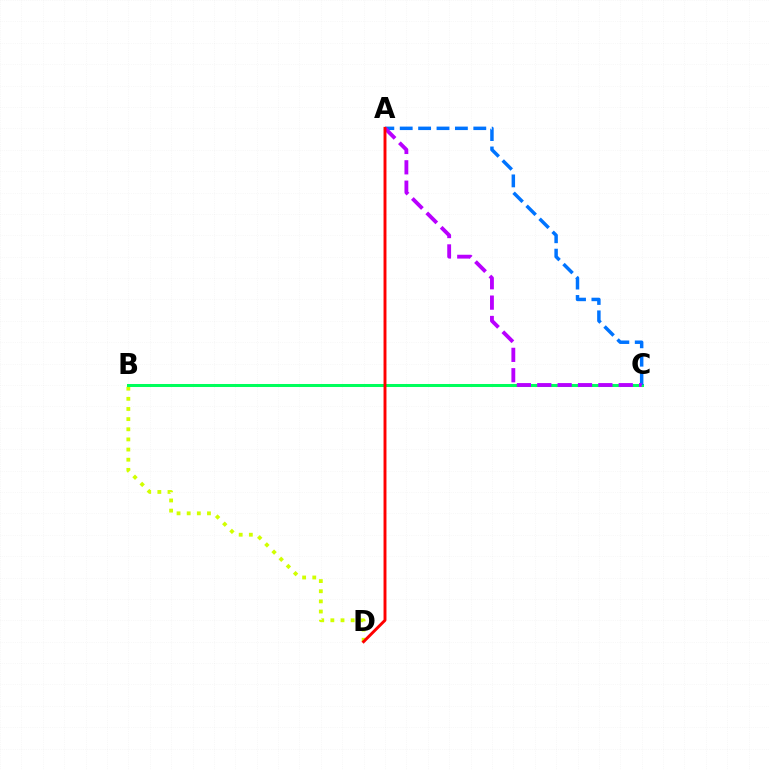{('B', 'D'): [{'color': '#d1ff00', 'line_style': 'dotted', 'thickness': 2.76}], ('B', 'C'): [{'color': '#00ff5c', 'line_style': 'solid', 'thickness': 2.17}], ('A', 'C'): [{'color': '#0074ff', 'line_style': 'dashed', 'thickness': 2.5}, {'color': '#b900ff', 'line_style': 'dashed', 'thickness': 2.77}], ('A', 'D'): [{'color': '#ff0000', 'line_style': 'solid', 'thickness': 2.1}]}